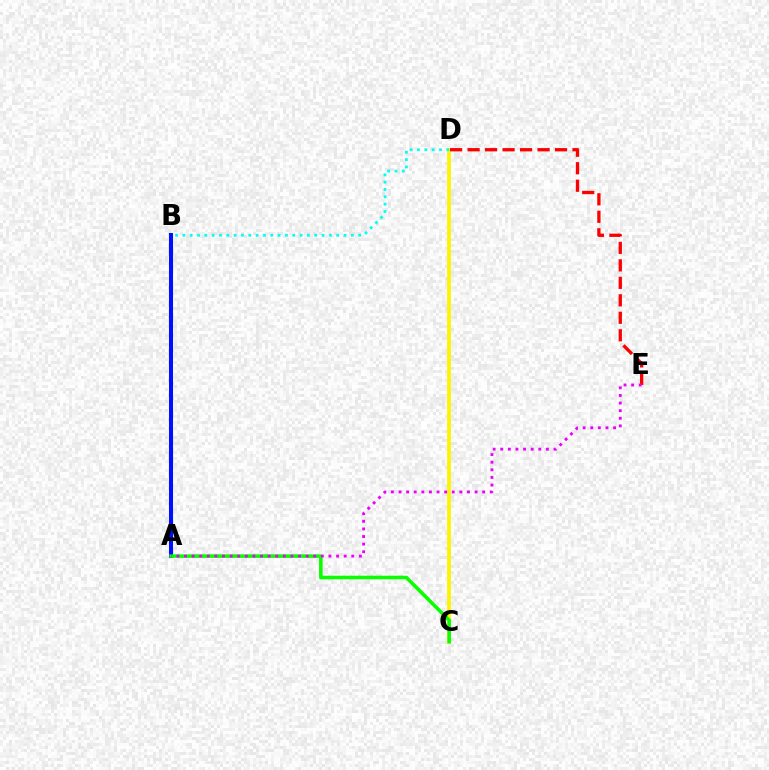{('C', 'D'): [{'color': '#fcf500', 'line_style': 'solid', 'thickness': 2.71}], ('A', 'B'): [{'color': '#0010ff', 'line_style': 'solid', 'thickness': 2.92}], ('A', 'C'): [{'color': '#08ff00', 'line_style': 'solid', 'thickness': 2.56}], ('D', 'E'): [{'color': '#ff0000', 'line_style': 'dashed', 'thickness': 2.38}], ('B', 'D'): [{'color': '#00fff6', 'line_style': 'dotted', 'thickness': 1.99}], ('A', 'E'): [{'color': '#ee00ff', 'line_style': 'dotted', 'thickness': 2.07}]}